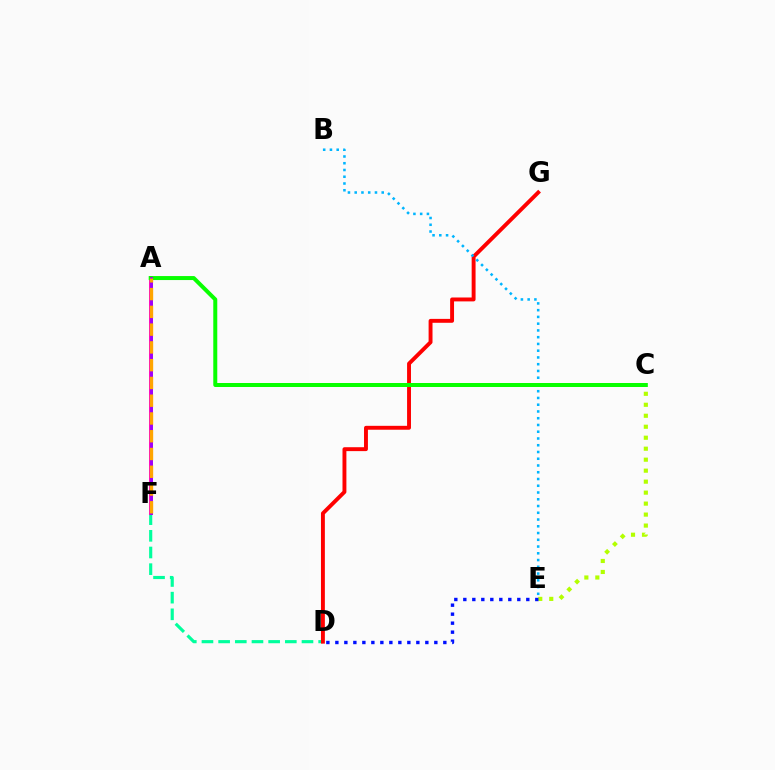{('D', 'F'): [{'color': '#00ff9d', 'line_style': 'dashed', 'thickness': 2.26}], ('D', 'G'): [{'color': '#ff0000', 'line_style': 'solid', 'thickness': 2.81}], ('A', 'F'): [{'color': '#ff00bd', 'line_style': 'solid', 'thickness': 2.81}, {'color': '#9b00ff', 'line_style': 'solid', 'thickness': 2.03}, {'color': '#ffa500', 'line_style': 'dashed', 'thickness': 2.41}], ('B', 'E'): [{'color': '#00b5ff', 'line_style': 'dotted', 'thickness': 1.83}], ('A', 'C'): [{'color': '#08ff00', 'line_style': 'solid', 'thickness': 2.87}], ('C', 'E'): [{'color': '#b3ff00', 'line_style': 'dotted', 'thickness': 2.98}], ('D', 'E'): [{'color': '#0010ff', 'line_style': 'dotted', 'thickness': 2.44}]}